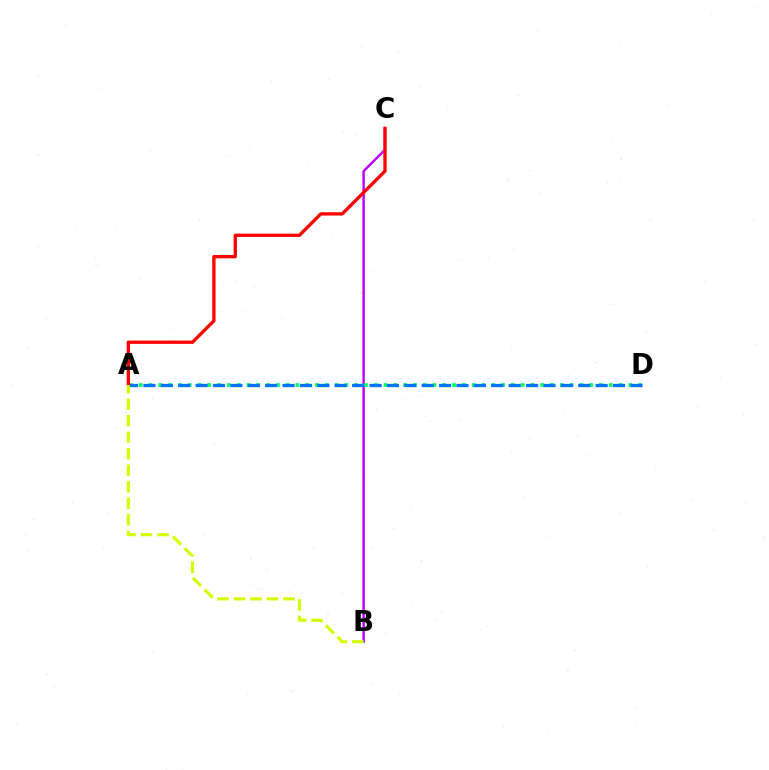{('B', 'C'): [{'color': '#b900ff', 'line_style': 'solid', 'thickness': 1.75}], ('A', 'D'): [{'color': '#00ff5c', 'line_style': 'dotted', 'thickness': 2.66}, {'color': '#0074ff', 'line_style': 'dashed', 'thickness': 2.36}], ('A', 'C'): [{'color': '#ff0000', 'line_style': 'solid', 'thickness': 2.38}], ('A', 'B'): [{'color': '#d1ff00', 'line_style': 'dashed', 'thickness': 2.24}]}